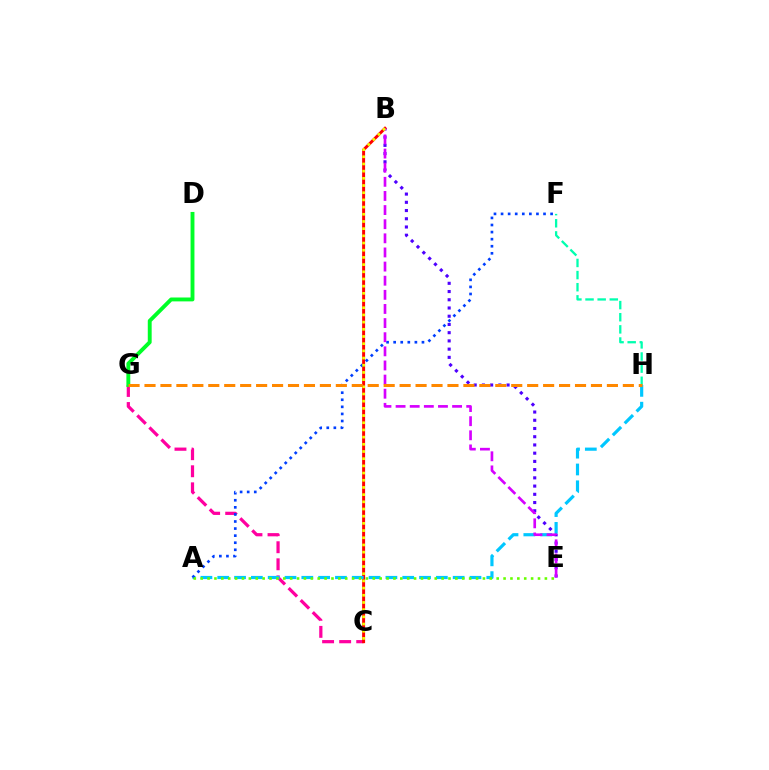{('C', 'G'): [{'color': '#ff00a0', 'line_style': 'dashed', 'thickness': 2.32}], ('F', 'H'): [{'color': '#00ffaf', 'line_style': 'dashed', 'thickness': 1.65}], ('B', 'E'): [{'color': '#4f00ff', 'line_style': 'dotted', 'thickness': 2.24}, {'color': '#d600ff', 'line_style': 'dashed', 'thickness': 1.92}], ('B', 'C'): [{'color': '#ff0000', 'line_style': 'solid', 'thickness': 2.13}, {'color': '#eeff00', 'line_style': 'dotted', 'thickness': 1.95}], ('A', 'H'): [{'color': '#00c7ff', 'line_style': 'dashed', 'thickness': 2.28}], ('A', 'F'): [{'color': '#003fff', 'line_style': 'dotted', 'thickness': 1.92}], ('A', 'E'): [{'color': '#66ff00', 'line_style': 'dotted', 'thickness': 1.87}], ('D', 'G'): [{'color': '#00ff27', 'line_style': 'solid', 'thickness': 2.8}], ('G', 'H'): [{'color': '#ff8800', 'line_style': 'dashed', 'thickness': 2.17}]}